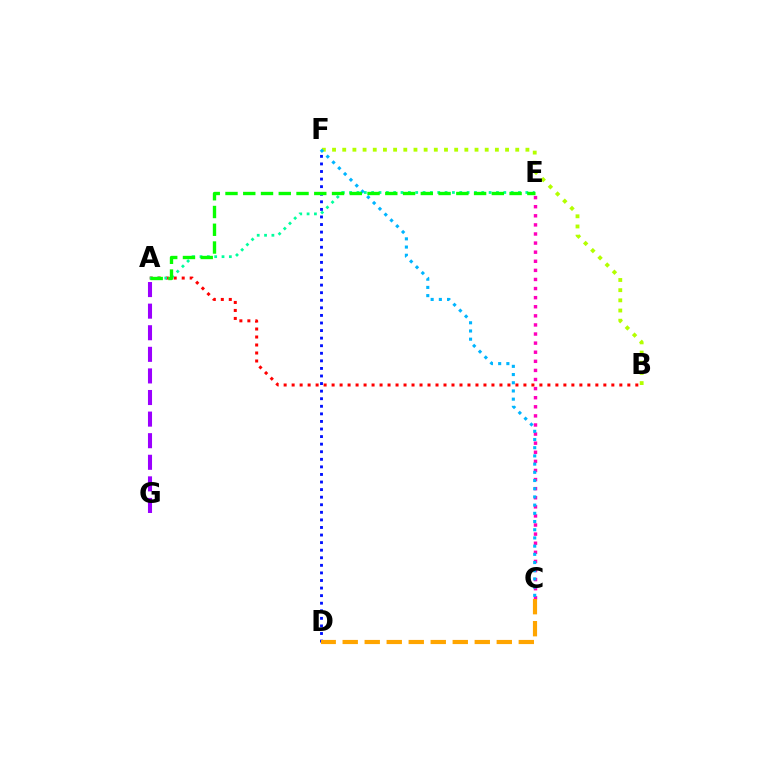{('A', 'B'): [{'color': '#ff0000', 'line_style': 'dotted', 'thickness': 2.17}], ('C', 'E'): [{'color': '#ff00bd', 'line_style': 'dotted', 'thickness': 2.47}], ('B', 'F'): [{'color': '#b3ff00', 'line_style': 'dotted', 'thickness': 2.77}], ('A', 'E'): [{'color': '#00ff9d', 'line_style': 'dotted', 'thickness': 1.99}, {'color': '#08ff00', 'line_style': 'dashed', 'thickness': 2.41}], ('A', 'G'): [{'color': '#9b00ff', 'line_style': 'dashed', 'thickness': 2.93}], ('D', 'F'): [{'color': '#0010ff', 'line_style': 'dotted', 'thickness': 2.06}], ('C', 'F'): [{'color': '#00b5ff', 'line_style': 'dotted', 'thickness': 2.23}], ('C', 'D'): [{'color': '#ffa500', 'line_style': 'dashed', 'thickness': 2.99}]}